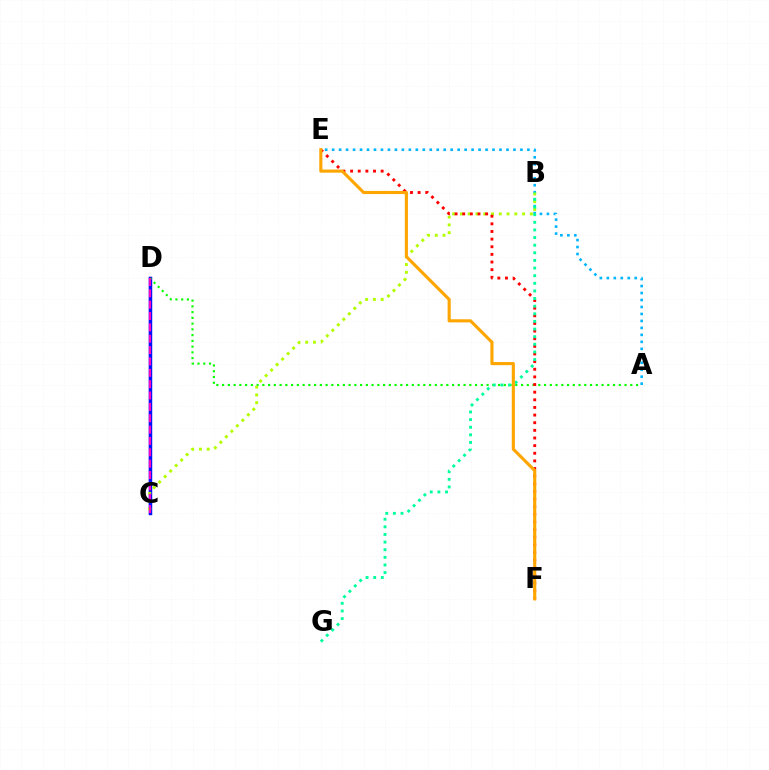{('C', 'D'): [{'color': '#9b00ff', 'line_style': 'solid', 'thickness': 1.7}, {'color': '#0010ff', 'line_style': 'solid', 'thickness': 2.48}, {'color': '#ff00bd', 'line_style': 'dashed', 'thickness': 1.54}], ('A', 'E'): [{'color': '#00b5ff', 'line_style': 'dotted', 'thickness': 1.89}], ('A', 'D'): [{'color': '#08ff00', 'line_style': 'dotted', 'thickness': 1.56}], ('B', 'C'): [{'color': '#b3ff00', 'line_style': 'dotted', 'thickness': 2.11}], ('E', 'F'): [{'color': '#ff0000', 'line_style': 'dotted', 'thickness': 2.07}, {'color': '#ffa500', 'line_style': 'solid', 'thickness': 2.24}], ('B', 'G'): [{'color': '#00ff9d', 'line_style': 'dotted', 'thickness': 2.07}]}